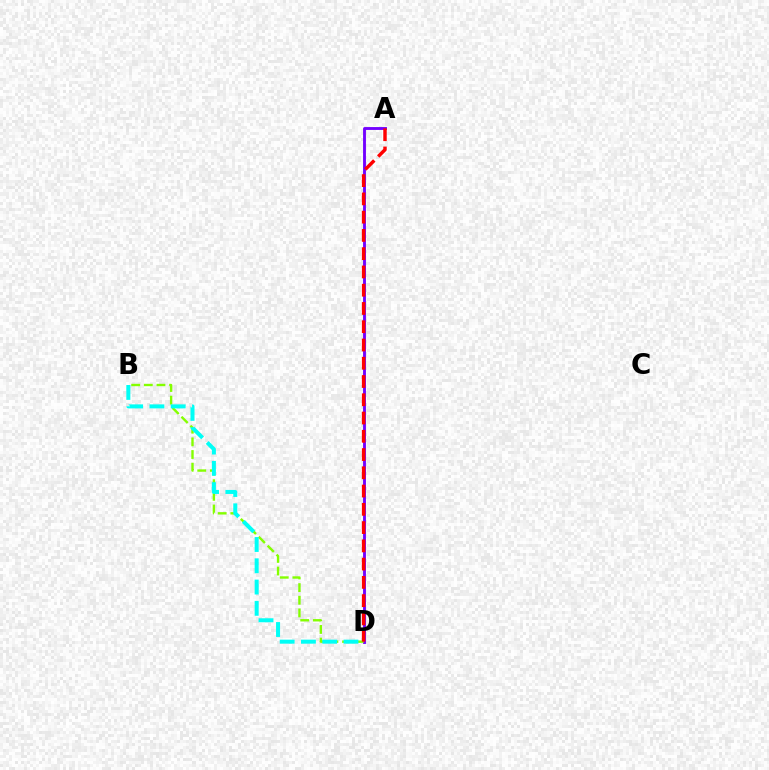{('A', 'D'): [{'color': '#7200ff', 'line_style': 'solid', 'thickness': 2.06}, {'color': '#ff0000', 'line_style': 'dashed', 'thickness': 2.48}], ('B', 'D'): [{'color': '#84ff00', 'line_style': 'dashed', 'thickness': 1.72}, {'color': '#00fff6', 'line_style': 'dashed', 'thickness': 2.89}]}